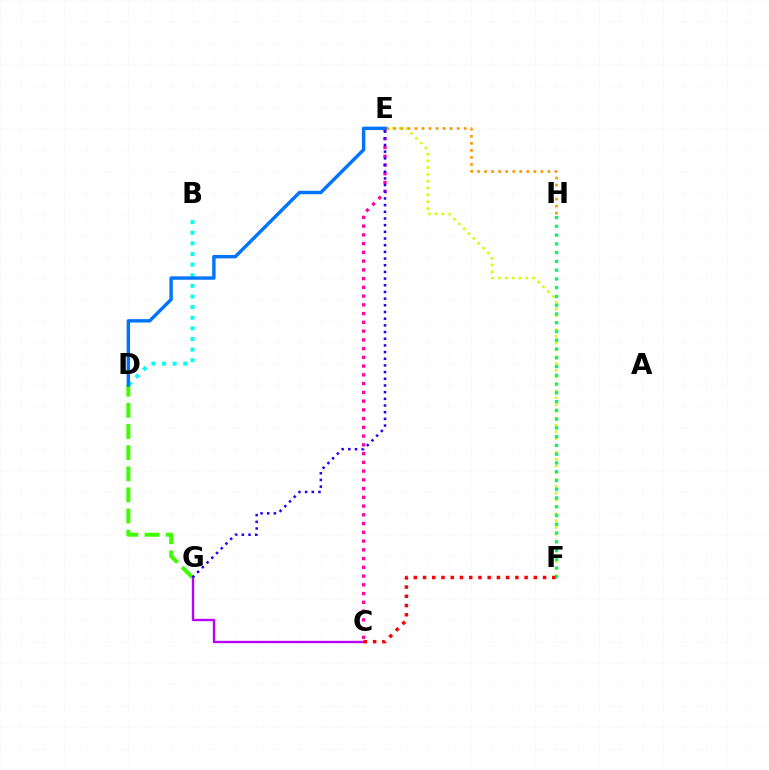{('B', 'D'): [{'color': '#00fff6', 'line_style': 'dotted', 'thickness': 2.89}], ('E', 'F'): [{'color': '#d1ff00', 'line_style': 'dotted', 'thickness': 1.85}], ('E', 'H'): [{'color': '#ff9400', 'line_style': 'dotted', 'thickness': 1.91}], ('F', 'H'): [{'color': '#00ff5c', 'line_style': 'dotted', 'thickness': 2.38}], ('C', 'G'): [{'color': '#b900ff', 'line_style': 'solid', 'thickness': 1.69}], ('D', 'G'): [{'color': '#3dff00', 'line_style': 'dashed', 'thickness': 2.87}], ('C', 'E'): [{'color': '#ff00ac', 'line_style': 'dotted', 'thickness': 2.38}], ('D', 'E'): [{'color': '#0074ff', 'line_style': 'solid', 'thickness': 2.45}], ('E', 'G'): [{'color': '#2500ff', 'line_style': 'dotted', 'thickness': 1.81}], ('C', 'F'): [{'color': '#ff0000', 'line_style': 'dotted', 'thickness': 2.51}]}